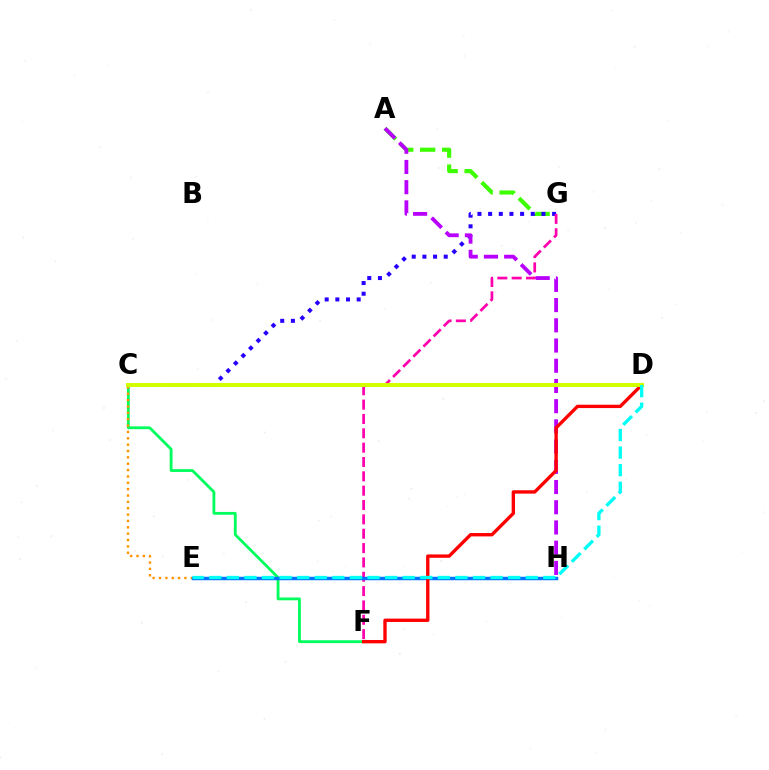{('C', 'F'): [{'color': '#00ff5c', 'line_style': 'solid', 'thickness': 2.02}], ('A', 'G'): [{'color': '#3dff00', 'line_style': 'dashed', 'thickness': 2.98}], ('C', 'G'): [{'color': '#2500ff', 'line_style': 'dotted', 'thickness': 2.9}], ('F', 'G'): [{'color': '#ff00ac', 'line_style': 'dashed', 'thickness': 1.95}], ('C', 'E'): [{'color': '#ff9400', 'line_style': 'dotted', 'thickness': 1.73}], ('E', 'H'): [{'color': '#0074ff', 'line_style': 'solid', 'thickness': 2.48}], ('A', 'H'): [{'color': '#b900ff', 'line_style': 'dashed', 'thickness': 2.75}], ('D', 'F'): [{'color': '#ff0000', 'line_style': 'solid', 'thickness': 2.42}], ('C', 'D'): [{'color': '#d1ff00', 'line_style': 'solid', 'thickness': 2.9}], ('D', 'E'): [{'color': '#00fff6', 'line_style': 'dashed', 'thickness': 2.39}]}